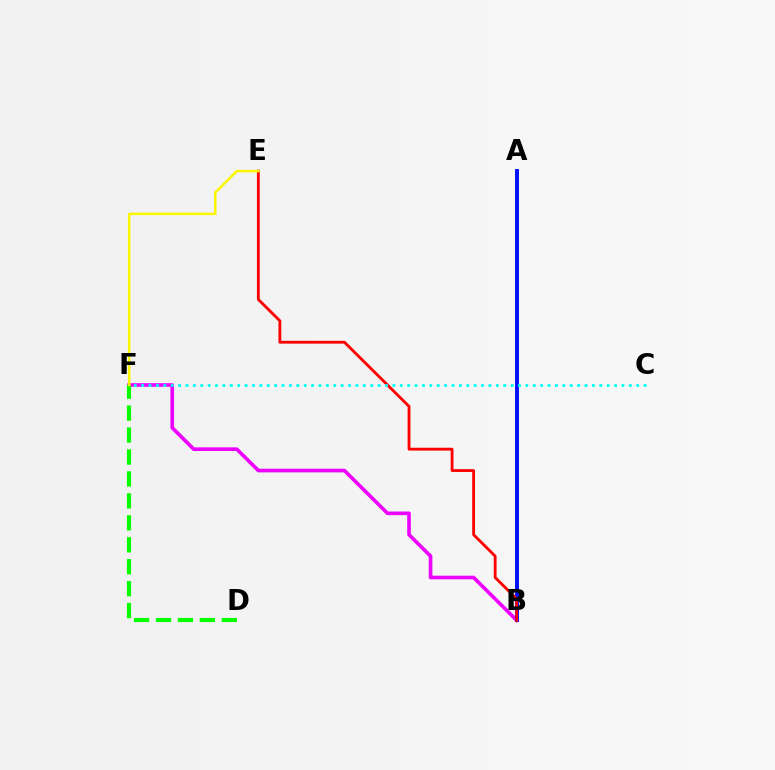{('B', 'F'): [{'color': '#ee00ff', 'line_style': 'solid', 'thickness': 2.62}], ('A', 'B'): [{'color': '#0010ff', 'line_style': 'solid', 'thickness': 2.84}], ('D', 'F'): [{'color': '#08ff00', 'line_style': 'dashed', 'thickness': 2.98}], ('B', 'E'): [{'color': '#ff0000', 'line_style': 'solid', 'thickness': 2.04}], ('E', 'F'): [{'color': '#fcf500', 'line_style': 'solid', 'thickness': 1.79}], ('C', 'F'): [{'color': '#00fff6', 'line_style': 'dotted', 'thickness': 2.01}]}